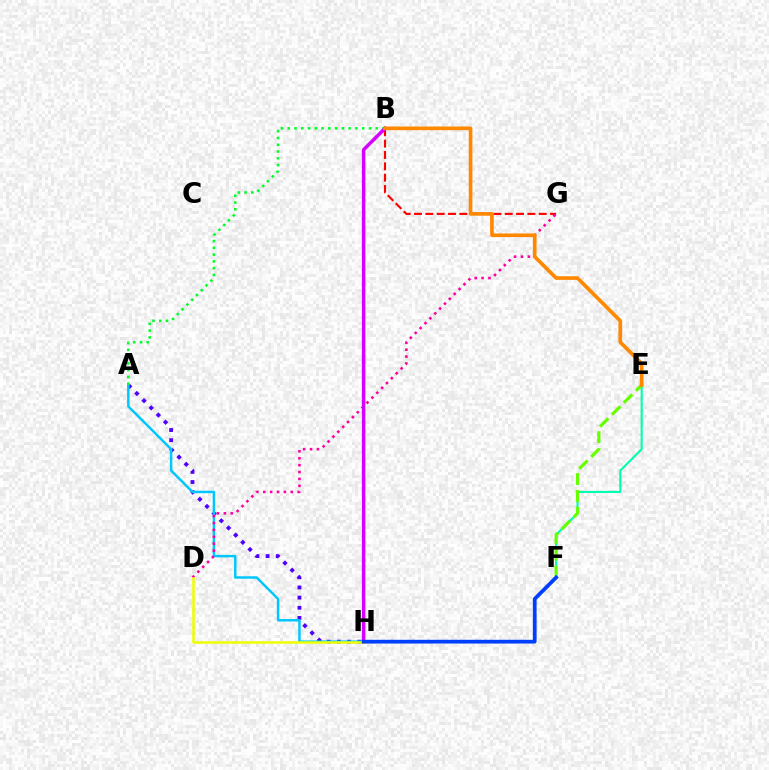{('A', 'H'): [{'color': '#4f00ff', 'line_style': 'dotted', 'thickness': 2.76}, {'color': '#00c7ff', 'line_style': 'solid', 'thickness': 1.78}], ('B', 'G'): [{'color': '#ff0000', 'line_style': 'dashed', 'thickness': 1.54}], ('E', 'F'): [{'color': '#00ffaf', 'line_style': 'solid', 'thickness': 1.53}, {'color': '#66ff00', 'line_style': 'dashed', 'thickness': 2.3}], ('D', 'G'): [{'color': '#ff00a0', 'line_style': 'dotted', 'thickness': 1.87}], ('A', 'B'): [{'color': '#00ff27', 'line_style': 'dotted', 'thickness': 1.84}], ('B', 'H'): [{'color': '#d600ff', 'line_style': 'solid', 'thickness': 2.52}], ('D', 'H'): [{'color': '#eeff00', 'line_style': 'solid', 'thickness': 1.81}], ('B', 'E'): [{'color': '#ff8800', 'line_style': 'solid', 'thickness': 2.64}], ('F', 'H'): [{'color': '#003fff', 'line_style': 'solid', 'thickness': 2.7}]}